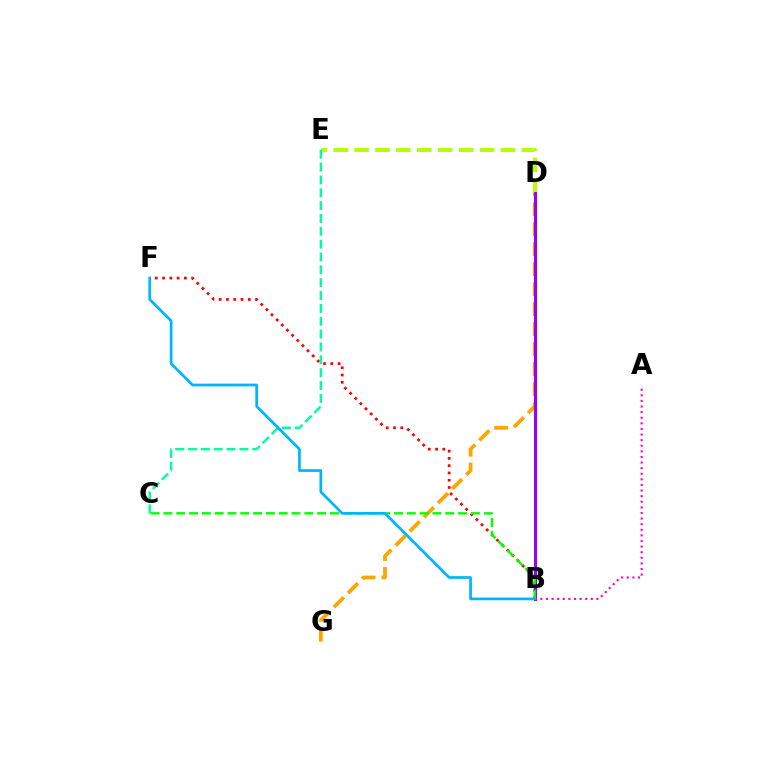{('D', 'G'): [{'color': '#ffa500', 'line_style': 'dashed', 'thickness': 2.71}], ('B', 'F'): [{'color': '#ff0000', 'line_style': 'dotted', 'thickness': 1.98}, {'color': '#00b5ff', 'line_style': 'solid', 'thickness': 1.96}], ('B', 'D'): [{'color': '#0010ff', 'line_style': 'solid', 'thickness': 2.2}, {'color': '#9b00ff', 'line_style': 'solid', 'thickness': 2.08}], ('D', 'E'): [{'color': '#b3ff00', 'line_style': 'dashed', 'thickness': 2.84}], ('C', 'E'): [{'color': '#00ff9d', 'line_style': 'dashed', 'thickness': 1.74}], ('A', 'B'): [{'color': '#ff00bd', 'line_style': 'dotted', 'thickness': 1.52}], ('B', 'C'): [{'color': '#08ff00', 'line_style': 'dashed', 'thickness': 1.74}]}